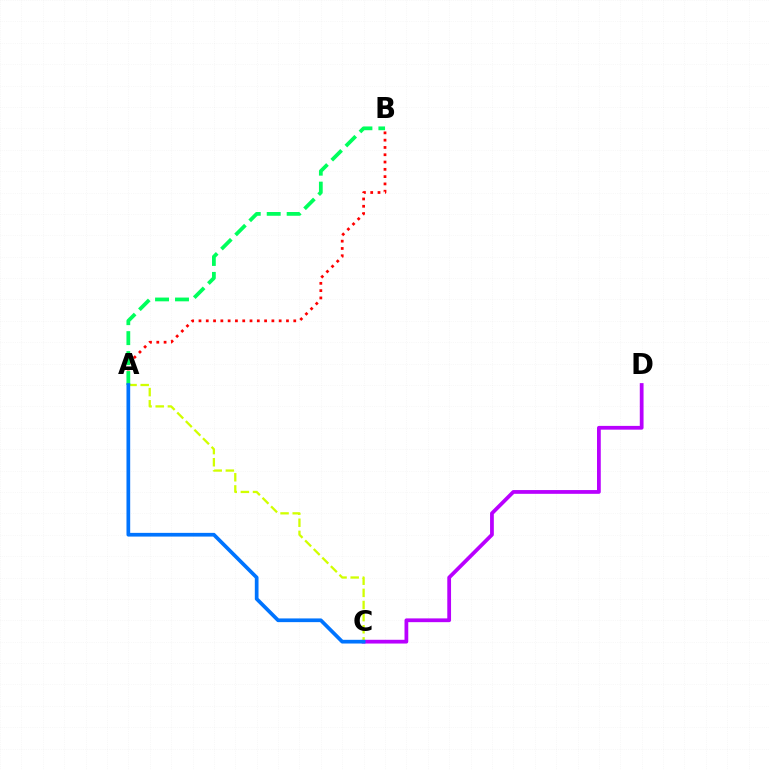{('C', 'D'): [{'color': '#b900ff', 'line_style': 'solid', 'thickness': 2.71}], ('A', 'C'): [{'color': '#d1ff00', 'line_style': 'dashed', 'thickness': 1.65}, {'color': '#0074ff', 'line_style': 'solid', 'thickness': 2.67}], ('A', 'B'): [{'color': '#ff0000', 'line_style': 'dotted', 'thickness': 1.98}, {'color': '#00ff5c', 'line_style': 'dashed', 'thickness': 2.71}]}